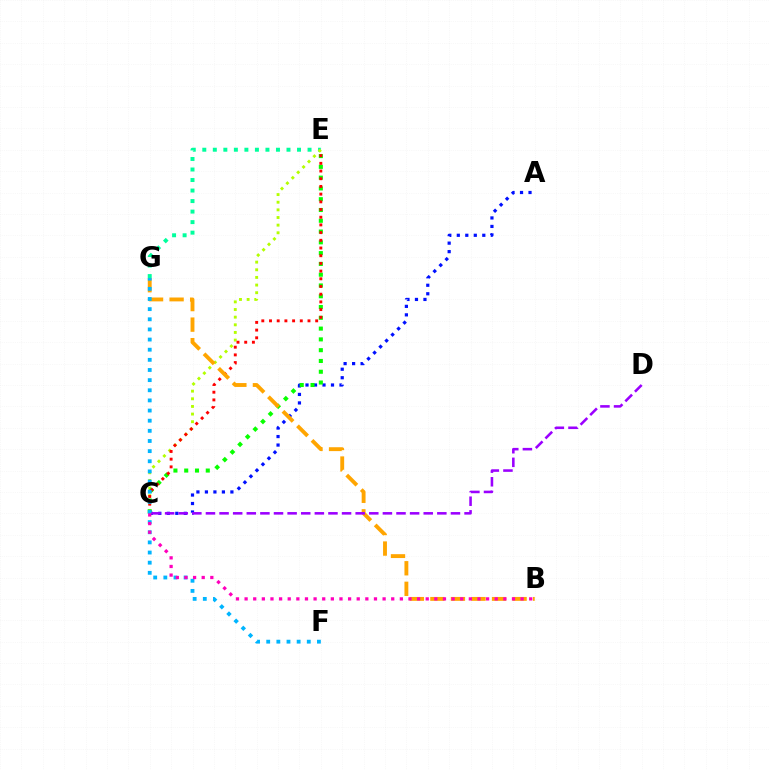{('A', 'C'): [{'color': '#0010ff', 'line_style': 'dotted', 'thickness': 2.31}], ('E', 'G'): [{'color': '#00ff9d', 'line_style': 'dotted', 'thickness': 2.86}], ('C', 'E'): [{'color': '#b3ff00', 'line_style': 'dotted', 'thickness': 2.08}, {'color': '#08ff00', 'line_style': 'dotted', 'thickness': 2.93}, {'color': '#ff0000', 'line_style': 'dotted', 'thickness': 2.09}], ('B', 'G'): [{'color': '#ffa500', 'line_style': 'dashed', 'thickness': 2.79}], ('F', 'G'): [{'color': '#00b5ff', 'line_style': 'dotted', 'thickness': 2.76}], ('B', 'C'): [{'color': '#ff00bd', 'line_style': 'dotted', 'thickness': 2.34}], ('C', 'D'): [{'color': '#9b00ff', 'line_style': 'dashed', 'thickness': 1.85}]}